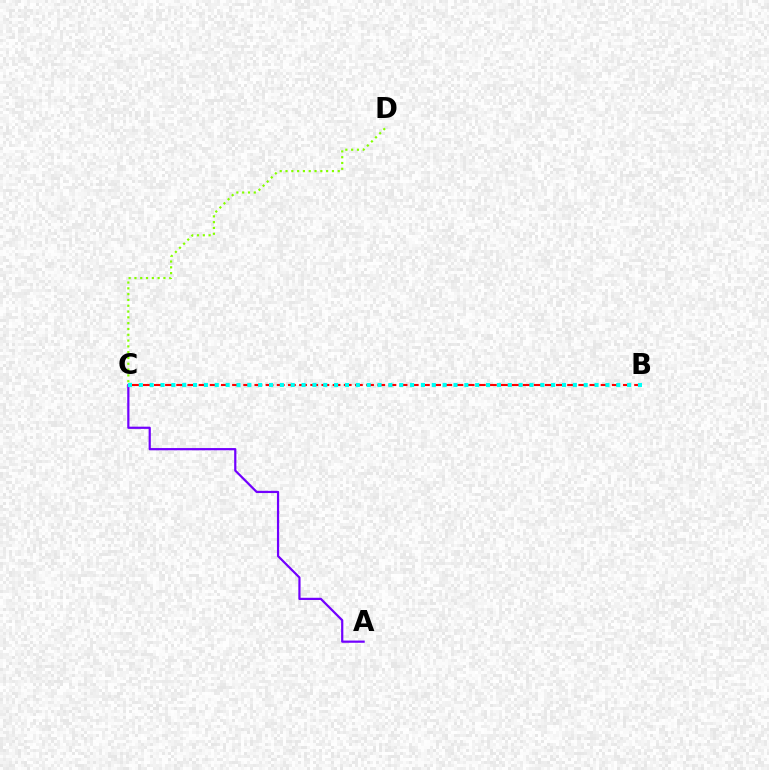{('B', 'C'): [{'color': '#ff0000', 'line_style': 'dashed', 'thickness': 1.52}, {'color': '#00fff6', 'line_style': 'dotted', 'thickness': 2.95}], ('A', 'C'): [{'color': '#7200ff', 'line_style': 'solid', 'thickness': 1.59}], ('C', 'D'): [{'color': '#84ff00', 'line_style': 'dotted', 'thickness': 1.58}]}